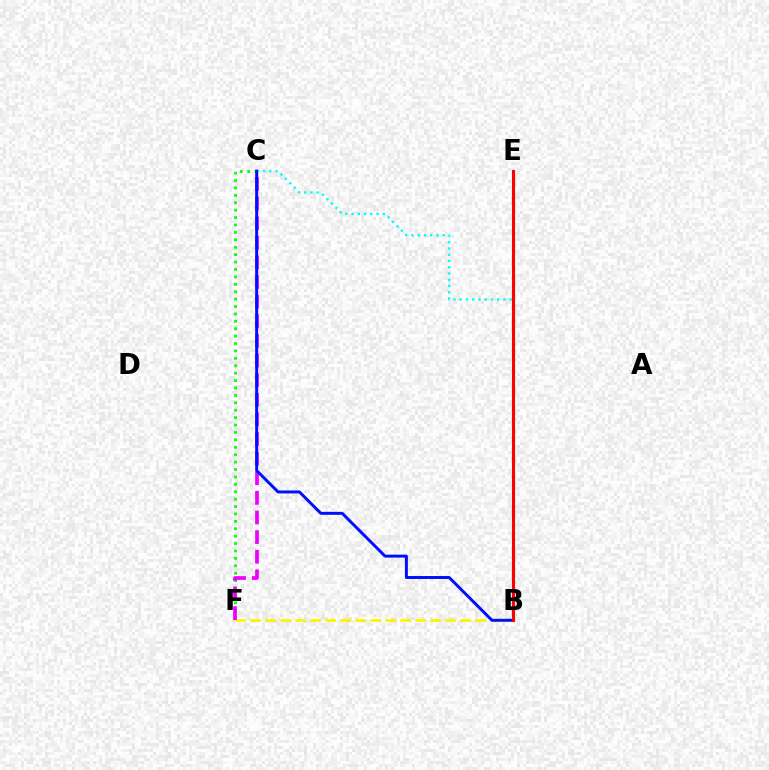{('B', 'F'): [{'color': '#fcf500', 'line_style': 'dashed', 'thickness': 2.04}], ('C', 'F'): [{'color': '#08ff00', 'line_style': 'dotted', 'thickness': 2.01}, {'color': '#ee00ff', 'line_style': 'dashed', 'thickness': 2.66}], ('B', 'C'): [{'color': '#00fff6', 'line_style': 'dotted', 'thickness': 1.7}, {'color': '#0010ff', 'line_style': 'solid', 'thickness': 2.14}], ('B', 'E'): [{'color': '#ff0000', 'line_style': 'solid', 'thickness': 2.25}]}